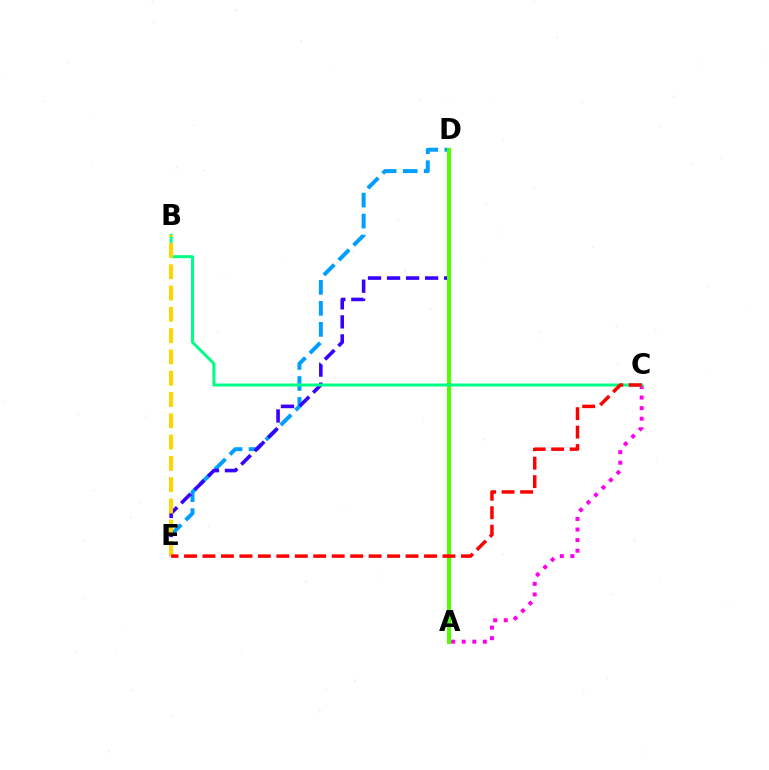{('D', 'E'): [{'color': '#009eff', 'line_style': 'dashed', 'thickness': 2.85}, {'color': '#3700ff', 'line_style': 'dashed', 'thickness': 2.59}], ('A', 'C'): [{'color': '#ff00ed', 'line_style': 'dotted', 'thickness': 2.87}], ('A', 'D'): [{'color': '#4fff00', 'line_style': 'solid', 'thickness': 2.89}], ('B', 'C'): [{'color': '#00ff86', 'line_style': 'solid', 'thickness': 2.15}], ('B', 'E'): [{'color': '#ffd500', 'line_style': 'dashed', 'thickness': 2.89}], ('C', 'E'): [{'color': '#ff0000', 'line_style': 'dashed', 'thickness': 2.51}]}